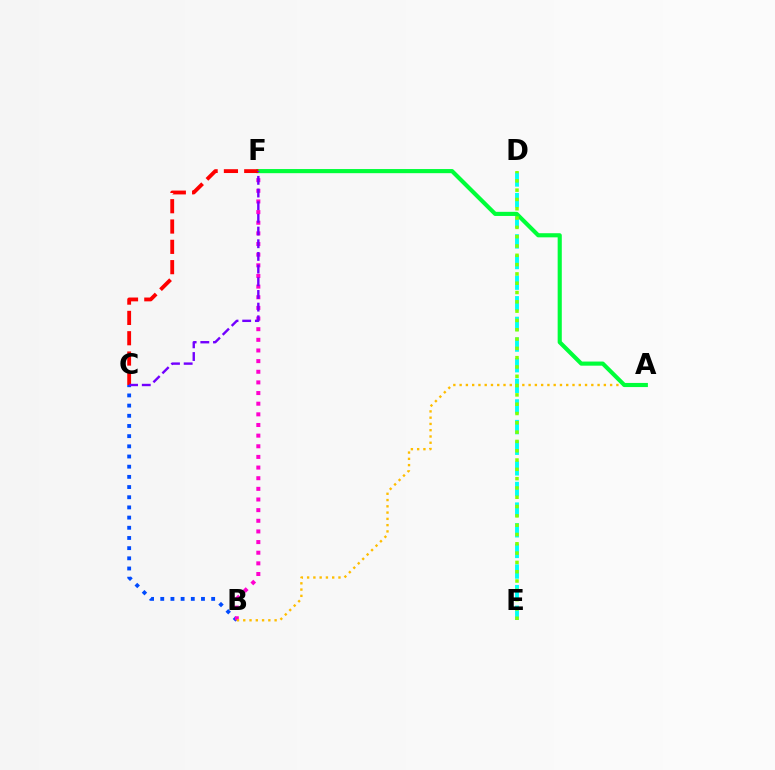{('B', 'C'): [{'color': '#004bff', 'line_style': 'dotted', 'thickness': 2.77}], ('D', 'E'): [{'color': '#00fff6', 'line_style': 'dashed', 'thickness': 2.8}, {'color': '#84ff00', 'line_style': 'dotted', 'thickness': 2.53}], ('B', 'F'): [{'color': '#ff00cf', 'line_style': 'dotted', 'thickness': 2.89}], ('A', 'B'): [{'color': '#ffbd00', 'line_style': 'dotted', 'thickness': 1.7}], ('A', 'F'): [{'color': '#00ff39', 'line_style': 'solid', 'thickness': 2.97}], ('C', 'F'): [{'color': '#ff0000', 'line_style': 'dashed', 'thickness': 2.76}, {'color': '#7200ff', 'line_style': 'dashed', 'thickness': 1.72}]}